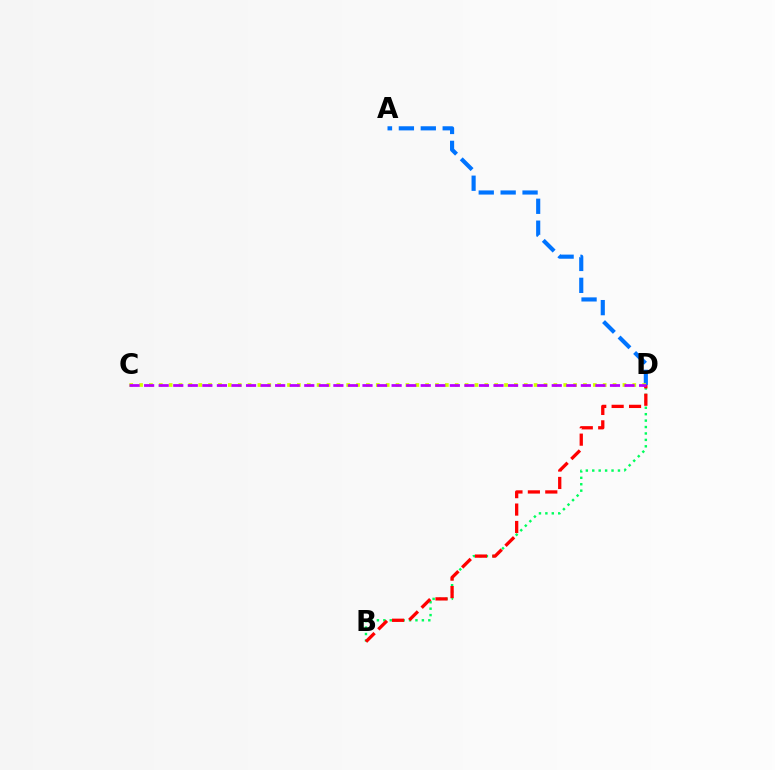{('A', 'D'): [{'color': '#0074ff', 'line_style': 'dashed', 'thickness': 2.98}], ('C', 'D'): [{'color': '#d1ff00', 'line_style': 'dotted', 'thickness': 2.68}, {'color': '#b900ff', 'line_style': 'dashed', 'thickness': 1.98}], ('B', 'D'): [{'color': '#00ff5c', 'line_style': 'dotted', 'thickness': 1.75}, {'color': '#ff0000', 'line_style': 'dashed', 'thickness': 2.37}]}